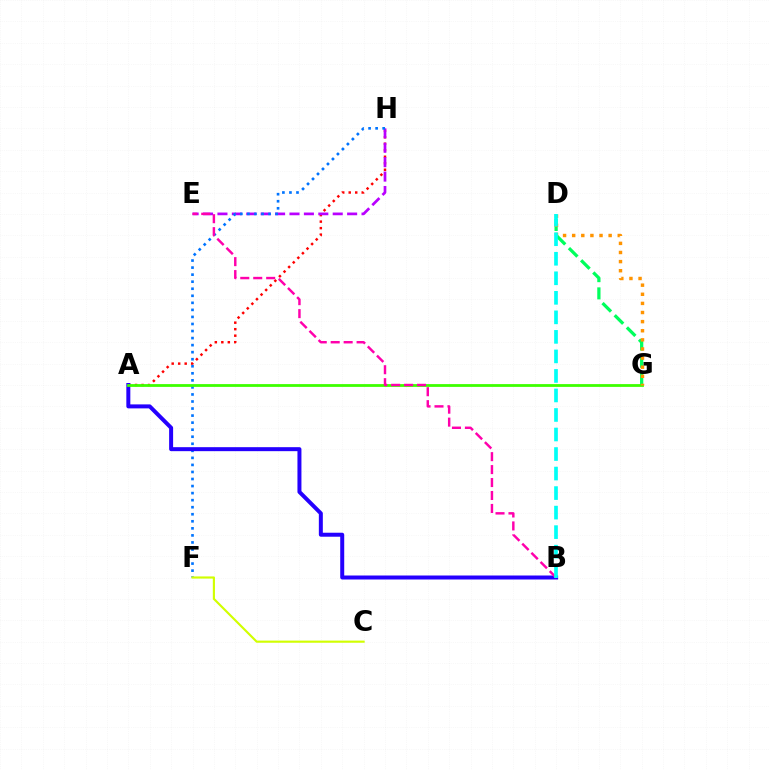{('A', 'H'): [{'color': '#ff0000', 'line_style': 'dotted', 'thickness': 1.77}], ('E', 'H'): [{'color': '#b900ff', 'line_style': 'dashed', 'thickness': 1.96}], ('F', 'H'): [{'color': '#0074ff', 'line_style': 'dotted', 'thickness': 1.91}], ('A', 'B'): [{'color': '#2500ff', 'line_style': 'solid', 'thickness': 2.87}], ('D', 'G'): [{'color': '#00ff5c', 'line_style': 'dashed', 'thickness': 2.34}, {'color': '#ff9400', 'line_style': 'dotted', 'thickness': 2.48}], ('A', 'G'): [{'color': '#3dff00', 'line_style': 'solid', 'thickness': 2.01}], ('B', 'E'): [{'color': '#ff00ac', 'line_style': 'dashed', 'thickness': 1.76}], ('C', 'F'): [{'color': '#d1ff00', 'line_style': 'solid', 'thickness': 1.55}], ('B', 'D'): [{'color': '#00fff6', 'line_style': 'dashed', 'thickness': 2.65}]}